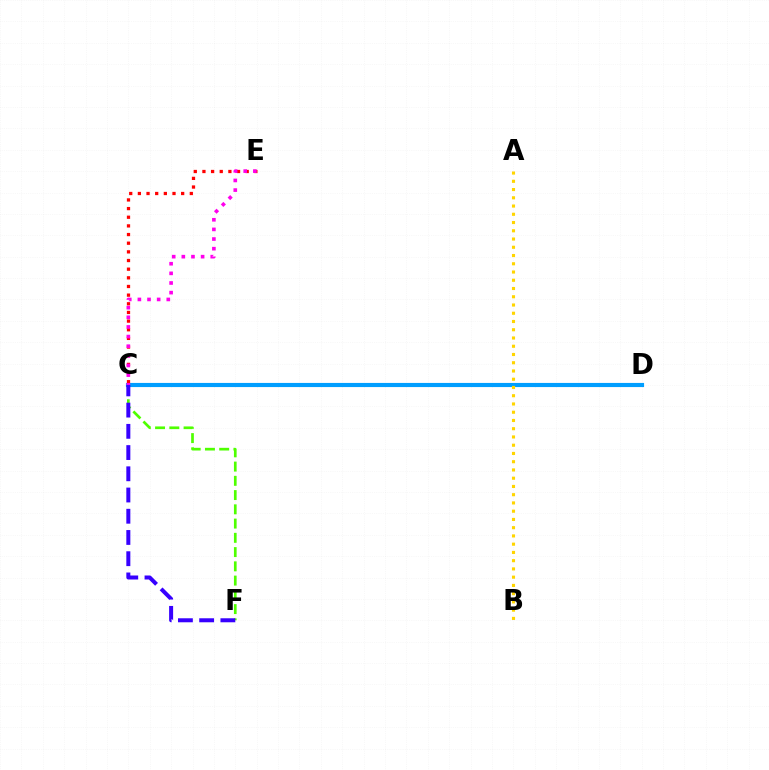{('C', 'D'): [{'color': '#00ff86', 'line_style': 'dashed', 'thickness': 1.73}, {'color': '#009eff', 'line_style': 'solid', 'thickness': 2.98}], ('C', 'E'): [{'color': '#ff0000', 'line_style': 'dotted', 'thickness': 2.35}, {'color': '#ff00ed', 'line_style': 'dotted', 'thickness': 2.62}], ('A', 'B'): [{'color': '#ffd500', 'line_style': 'dotted', 'thickness': 2.24}], ('C', 'F'): [{'color': '#4fff00', 'line_style': 'dashed', 'thickness': 1.94}, {'color': '#3700ff', 'line_style': 'dashed', 'thickness': 2.88}]}